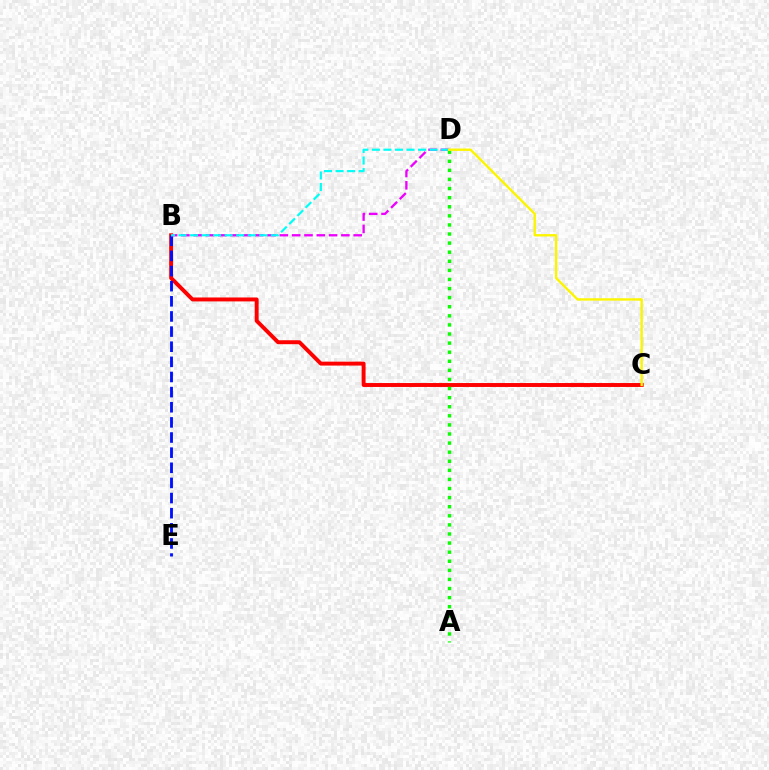{('B', 'C'): [{'color': '#ff0000', 'line_style': 'solid', 'thickness': 2.83}], ('B', 'E'): [{'color': '#0010ff', 'line_style': 'dashed', 'thickness': 2.06}], ('B', 'D'): [{'color': '#ee00ff', 'line_style': 'dashed', 'thickness': 1.67}, {'color': '#00fff6', 'line_style': 'dashed', 'thickness': 1.57}], ('A', 'D'): [{'color': '#08ff00', 'line_style': 'dotted', 'thickness': 2.47}], ('C', 'D'): [{'color': '#fcf500', 'line_style': 'solid', 'thickness': 1.71}]}